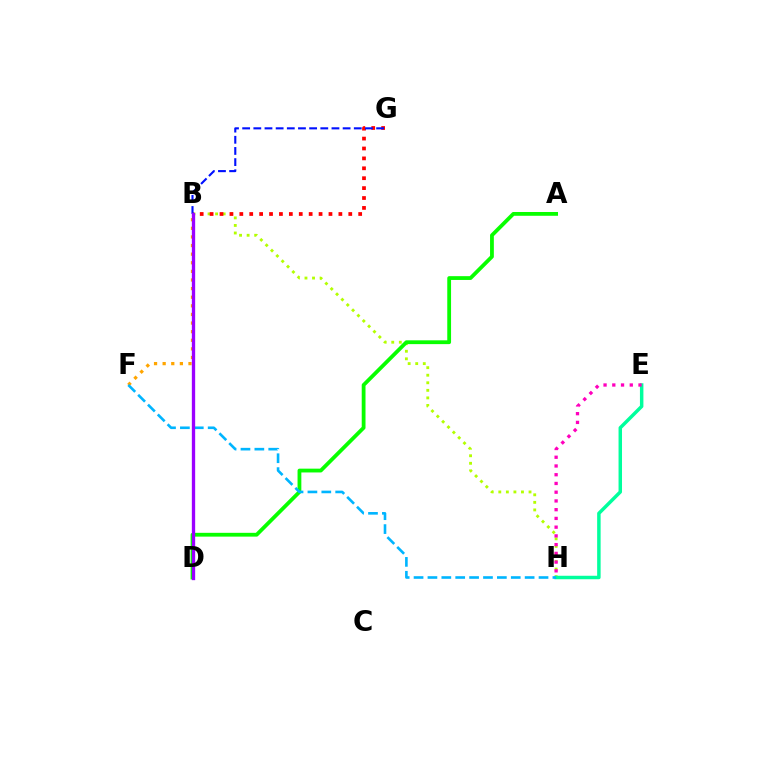{('B', 'H'): [{'color': '#b3ff00', 'line_style': 'dotted', 'thickness': 2.05}], ('B', 'G'): [{'color': '#ff0000', 'line_style': 'dotted', 'thickness': 2.69}, {'color': '#0010ff', 'line_style': 'dashed', 'thickness': 1.52}], ('E', 'H'): [{'color': '#00ff9d', 'line_style': 'solid', 'thickness': 2.5}, {'color': '#ff00bd', 'line_style': 'dotted', 'thickness': 2.37}], ('B', 'F'): [{'color': '#ffa500', 'line_style': 'dotted', 'thickness': 2.34}], ('A', 'D'): [{'color': '#08ff00', 'line_style': 'solid', 'thickness': 2.73}], ('F', 'H'): [{'color': '#00b5ff', 'line_style': 'dashed', 'thickness': 1.89}], ('B', 'D'): [{'color': '#9b00ff', 'line_style': 'solid', 'thickness': 2.39}]}